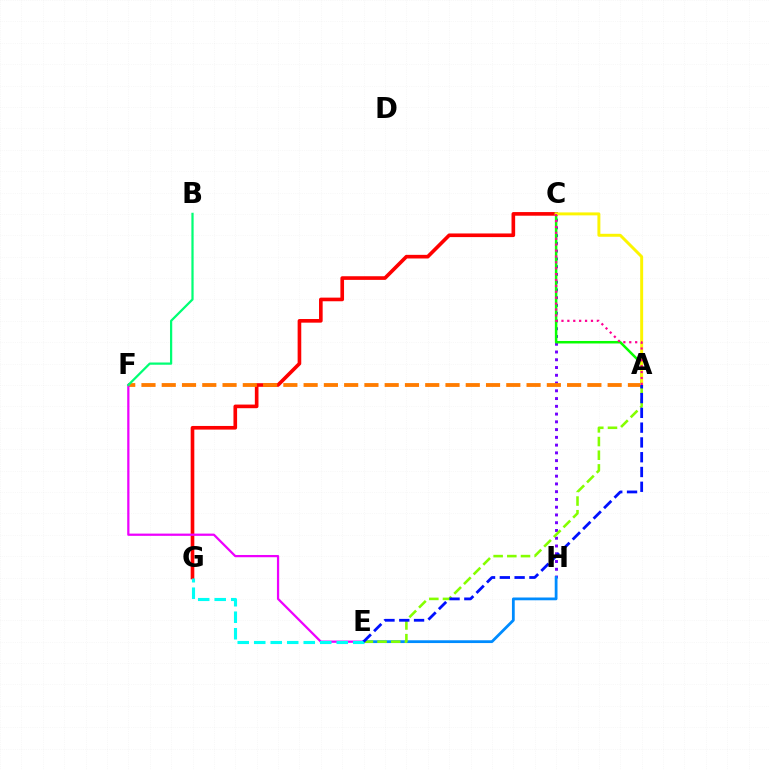{('C', 'H'): [{'color': '#7200ff', 'line_style': 'dotted', 'thickness': 2.11}], ('E', 'H'): [{'color': '#008cff', 'line_style': 'solid', 'thickness': 2.0}], ('A', 'E'): [{'color': '#84ff00', 'line_style': 'dashed', 'thickness': 1.86}, {'color': '#0010ff', 'line_style': 'dashed', 'thickness': 2.01}], ('C', 'G'): [{'color': '#ff0000', 'line_style': 'solid', 'thickness': 2.62}], ('A', 'C'): [{'color': '#08ff00', 'line_style': 'solid', 'thickness': 1.8}, {'color': '#fcf500', 'line_style': 'solid', 'thickness': 2.13}, {'color': '#ff0094', 'line_style': 'dotted', 'thickness': 1.6}], ('A', 'F'): [{'color': '#ff7c00', 'line_style': 'dashed', 'thickness': 2.75}], ('E', 'F'): [{'color': '#ee00ff', 'line_style': 'solid', 'thickness': 1.62}], ('B', 'F'): [{'color': '#00ff74', 'line_style': 'solid', 'thickness': 1.61}], ('E', 'G'): [{'color': '#00fff6', 'line_style': 'dashed', 'thickness': 2.24}]}